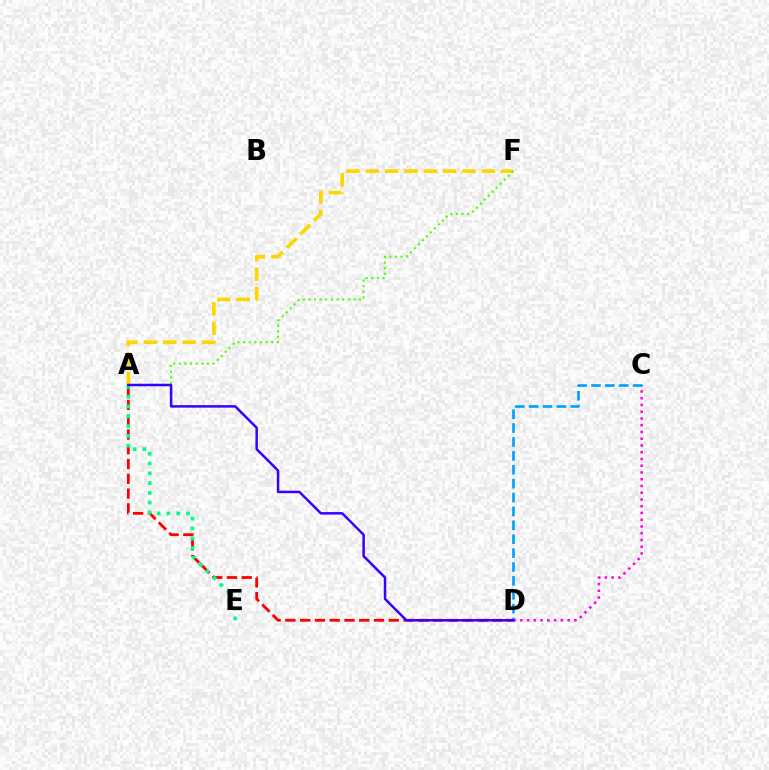{('A', 'F'): [{'color': '#ffd500', 'line_style': 'dashed', 'thickness': 2.63}, {'color': '#4fff00', 'line_style': 'dotted', 'thickness': 1.53}], ('C', 'D'): [{'color': '#ff00ed', 'line_style': 'dotted', 'thickness': 1.83}, {'color': '#009eff', 'line_style': 'dashed', 'thickness': 1.89}], ('A', 'D'): [{'color': '#ff0000', 'line_style': 'dashed', 'thickness': 2.01}, {'color': '#3700ff', 'line_style': 'solid', 'thickness': 1.79}], ('A', 'E'): [{'color': '#00ff86', 'line_style': 'dotted', 'thickness': 2.66}]}